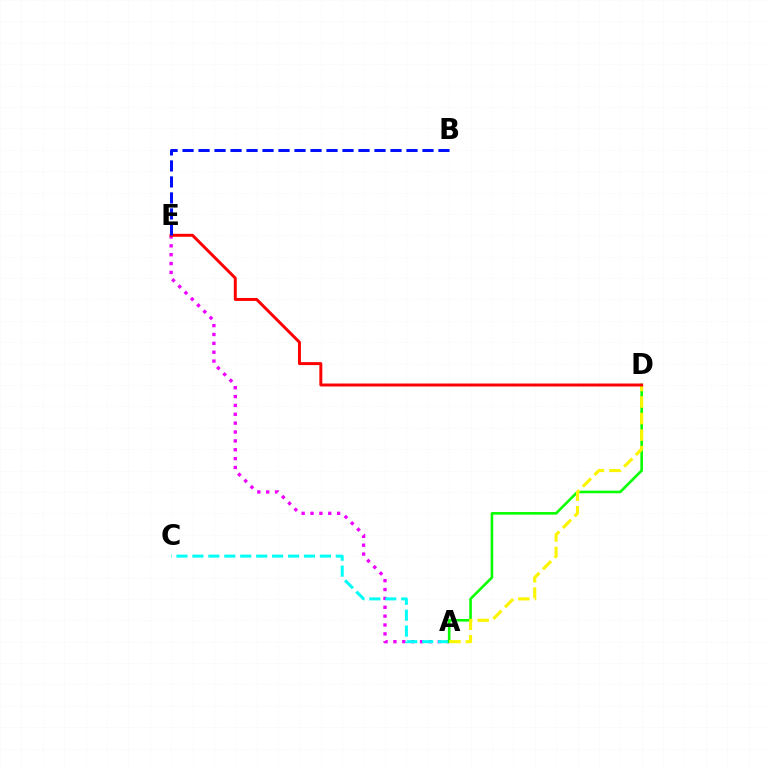{('A', 'E'): [{'color': '#ee00ff', 'line_style': 'dotted', 'thickness': 2.41}], ('A', 'C'): [{'color': '#00fff6', 'line_style': 'dashed', 'thickness': 2.16}], ('A', 'D'): [{'color': '#08ff00', 'line_style': 'solid', 'thickness': 1.87}, {'color': '#fcf500', 'line_style': 'dashed', 'thickness': 2.25}], ('D', 'E'): [{'color': '#ff0000', 'line_style': 'solid', 'thickness': 2.13}], ('B', 'E'): [{'color': '#0010ff', 'line_style': 'dashed', 'thickness': 2.17}]}